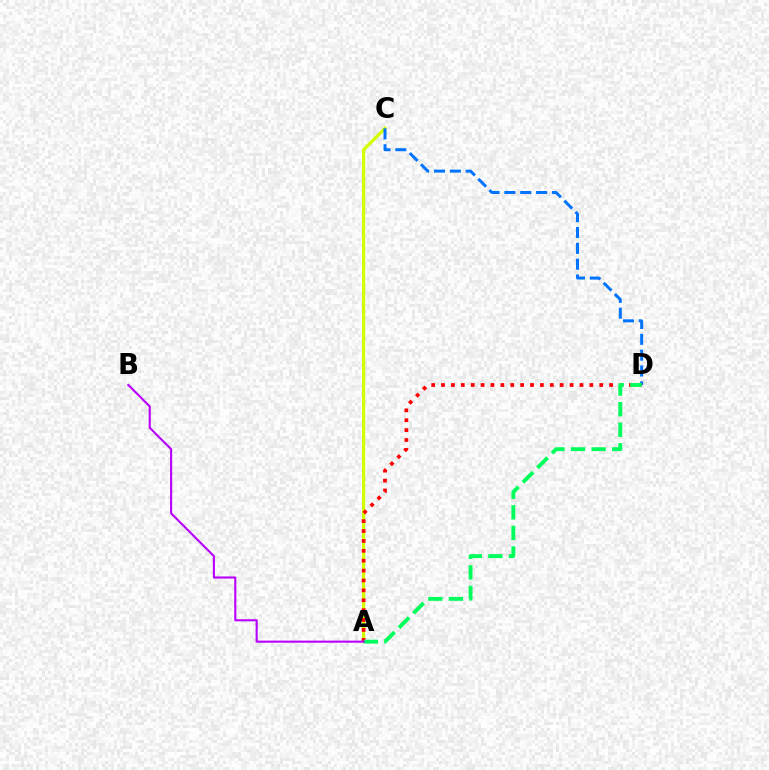{('A', 'C'): [{'color': '#d1ff00', 'line_style': 'solid', 'thickness': 2.31}], ('C', 'D'): [{'color': '#0074ff', 'line_style': 'dashed', 'thickness': 2.15}], ('A', 'D'): [{'color': '#ff0000', 'line_style': 'dotted', 'thickness': 2.69}, {'color': '#00ff5c', 'line_style': 'dashed', 'thickness': 2.79}], ('A', 'B'): [{'color': '#b900ff', 'line_style': 'solid', 'thickness': 1.51}]}